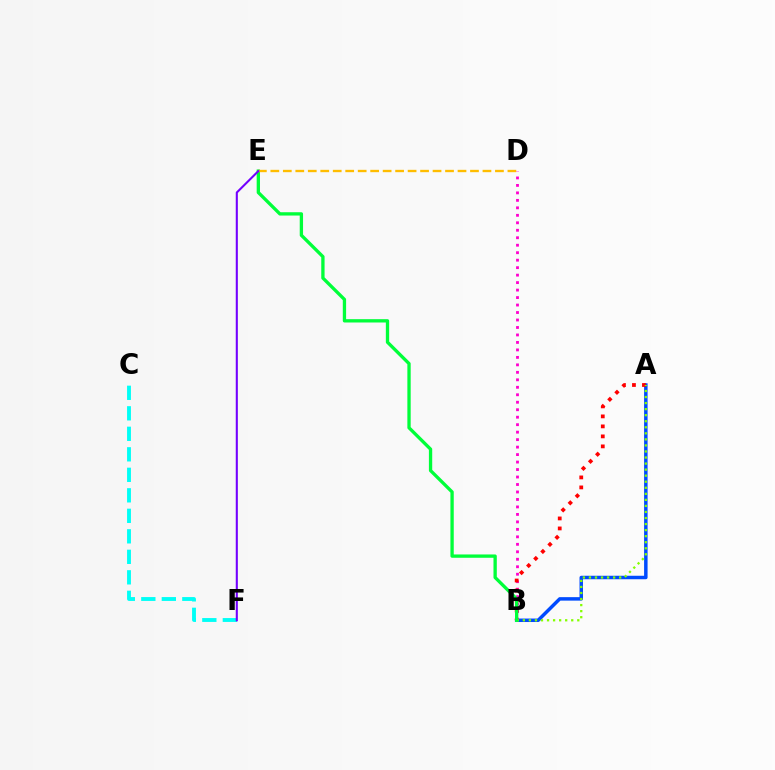{('A', 'B'): [{'color': '#004bff', 'line_style': 'solid', 'thickness': 2.5}, {'color': '#ff0000', 'line_style': 'dotted', 'thickness': 2.72}, {'color': '#84ff00', 'line_style': 'dotted', 'thickness': 1.64}], ('B', 'D'): [{'color': '#ff00cf', 'line_style': 'dotted', 'thickness': 2.03}], ('C', 'F'): [{'color': '#00fff6', 'line_style': 'dashed', 'thickness': 2.79}], ('B', 'E'): [{'color': '#00ff39', 'line_style': 'solid', 'thickness': 2.39}], ('D', 'E'): [{'color': '#ffbd00', 'line_style': 'dashed', 'thickness': 1.7}], ('E', 'F'): [{'color': '#7200ff', 'line_style': 'solid', 'thickness': 1.5}]}